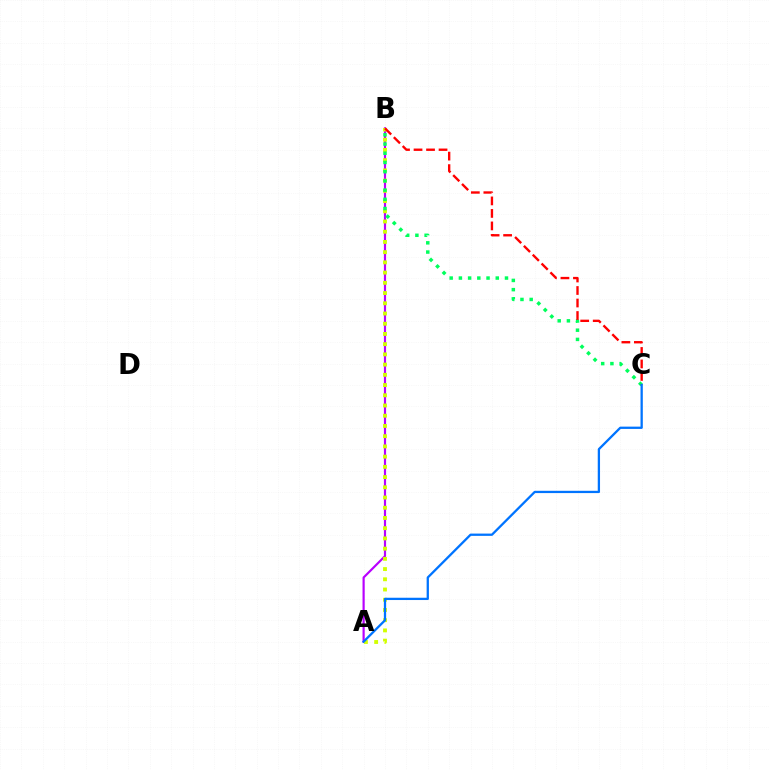{('A', 'B'): [{'color': '#b900ff', 'line_style': 'solid', 'thickness': 1.57}, {'color': '#d1ff00', 'line_style': 'dotted', 'thickness': 2.78}], ('B', 'C'): [{'color': '#00ff5c', 'line_style': 'dotted', 'thickness': 2.5}, {'color': '#ff0000', 'line_style': 'dashed', 'thickness': 1.7}], ('A', 'C'): [{'color': '#0074ff', 'line_style': 'solid', 'thickness': 1.65}]}